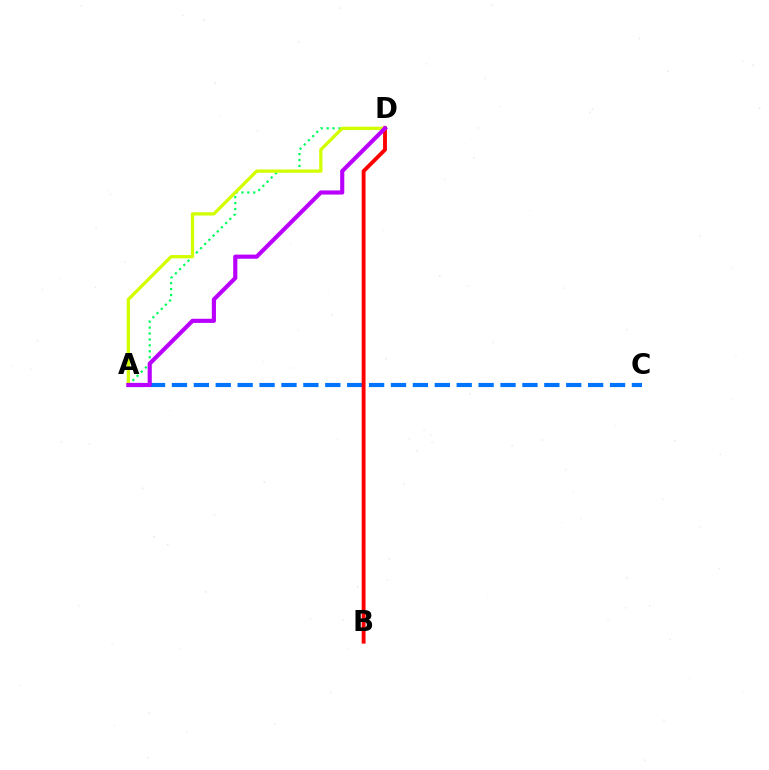{('A', 'D'): [{'color': '#00ff5c', 'line_style': 'dotted', 'thickness': 1.61}, {'color': '#d1ff00', 'line_style': 'solid', 'thickness': 2.35}, {'color': '#b900ff', 'line_style': 'solid', 'thickness': 2.98}], ('A', 'C'): [{'color': '#0074ff', 'line_style': 'dashed', 'thickness': 2.98}], ('B', 'D'): [{'color': '#ff0000', 'line_style': 'solid', 'thickness': 2.78}]}